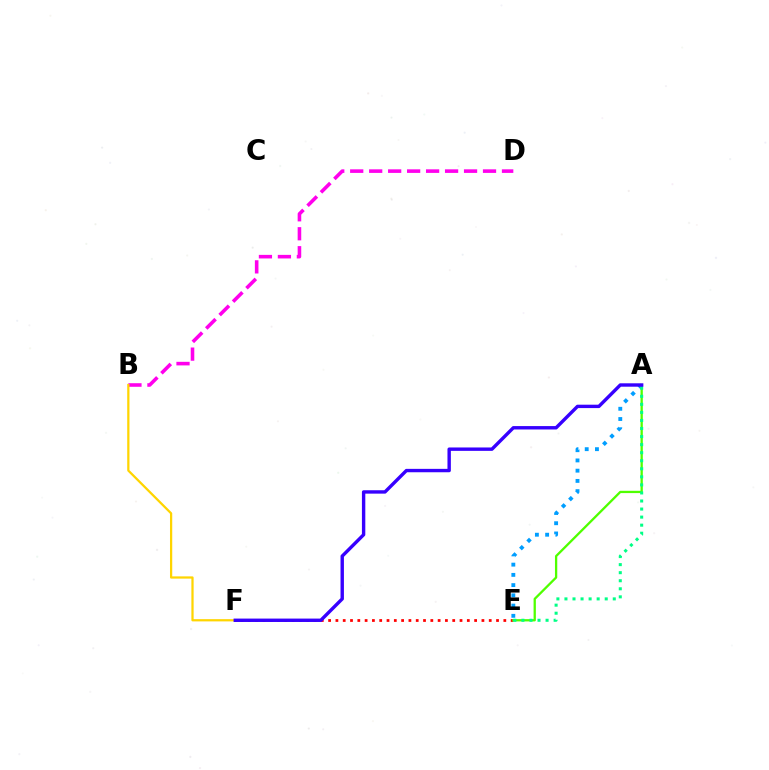{('E', 'F'): [{'color': '#ff0000', 'line_style': 'dotted', 'thickness': 1.98}], ('A', 'E'): [{'color': '#4fff00', 'line_style': 'solid', 'thickness': 1.65}, {'color': '#009eff', 'line_style': 'dotted', 'thickness': 2.78}, {'color': '#00ff86', 'line_style': 'dotted', 'thickness': 2.19}], ('B', 'D'): [{'color': '#ff00ed', 'line_style': 'dashed', 'thickness': 2.58}], ('B', 'F'): [{'color': '#ffd500', 'line_style': 'solid', 'thickness': 1.62}], ('A', 'F'): [{'color': '#3700ff', 'line_style': 'solid', 'thickness': 2.44}]}